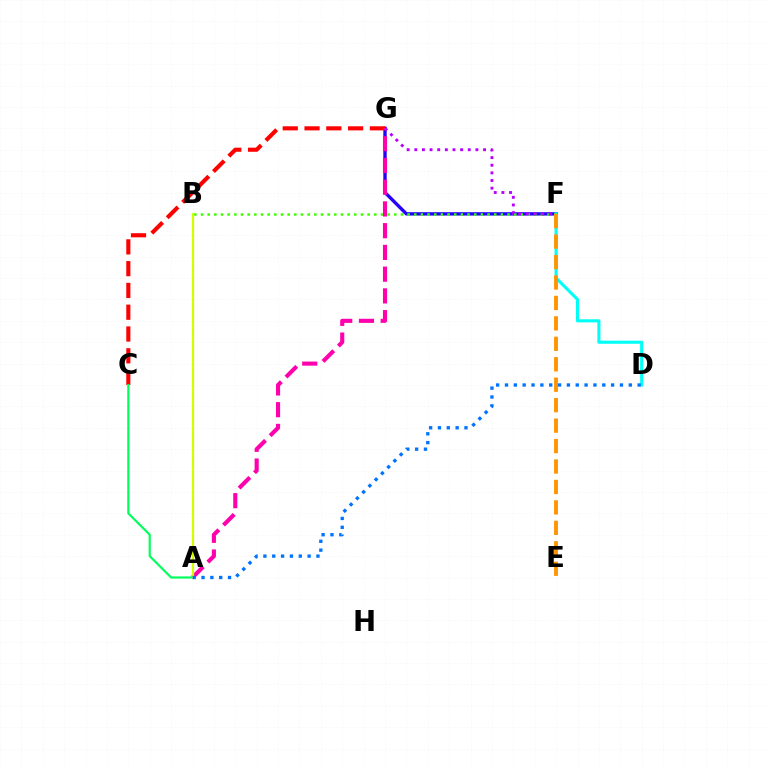{('F', 'G'): [{'color': '#2500ff', 'line_style': 'solid', 'thickness': 2.42}, {'color': '#b900ff', 'line_style': 'dotted', 'thickness': 2.08}], ('D', 'F'): [{'color': '#00fff6', 'line_style': 'solid', 'thickness': 2.23}], ('B', 'F'): [{'color': '#3dff00', 'line_style': 'dotted', 'thickness': 1.81}], ('C', 'G'): [{'color': '#ff0000', 'line_style': 'dashed', 'thickness': 2.96}], ('E', 'F'): [{'color': '#ff9400', 'line_style': 'dashed', 'thickness': 2.78}], ('A', 'G'): [{'color': '#ff00ac', 'line_style': 'dashed', 'thickness': 2.95}], ('A', 'C'): [{'color': '#00ff5c', 'line_style': 'solid', 'thickness': 1.56}], ('A', 'B'): [{'color': '#d1ff00', 'line_style': 'solid', 'thickness': 1.61}], ('A', 'D'): [{'color': '#0074ff', 'line_style': 'dotted', 'thickness': 2.4}]}